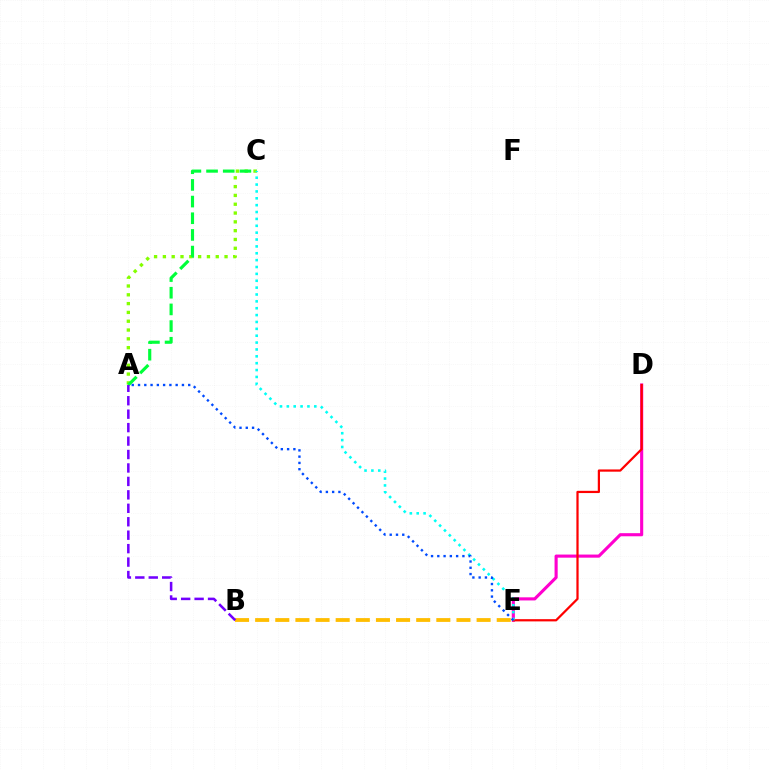{('A', 'C'): [{'color': '#84ff00', 'line_style': 'dotted', 'thickness': 2.39}, {'color': '#00ff39', 'line_style': 'dashed', 'thickness': 2.26}], ('D', 'E'): [{'color': '#ff00cf', 'line_style': 'solid', 'thickness': 2.24}, {'color': '#ff0000', 'line_style': 'solid', 'thickness': 1.61}], ('B', 'E'): [{'color': '#ffbd00', 'line_style': 'dashed', 'thickness': 2.73}], ('C', 'E'): [{'color': '#00fff6', 'line_style': 'dotted', 'thickness': 1.87}], ('A', 'E'): [{'color': '#004bff', 'line_style': 'dotted', 'thickness': 1.7}], ('A', 'B'): [{'color': '#7200ff', 'line_style': 'dashed', 'thickness': 1.83}]}